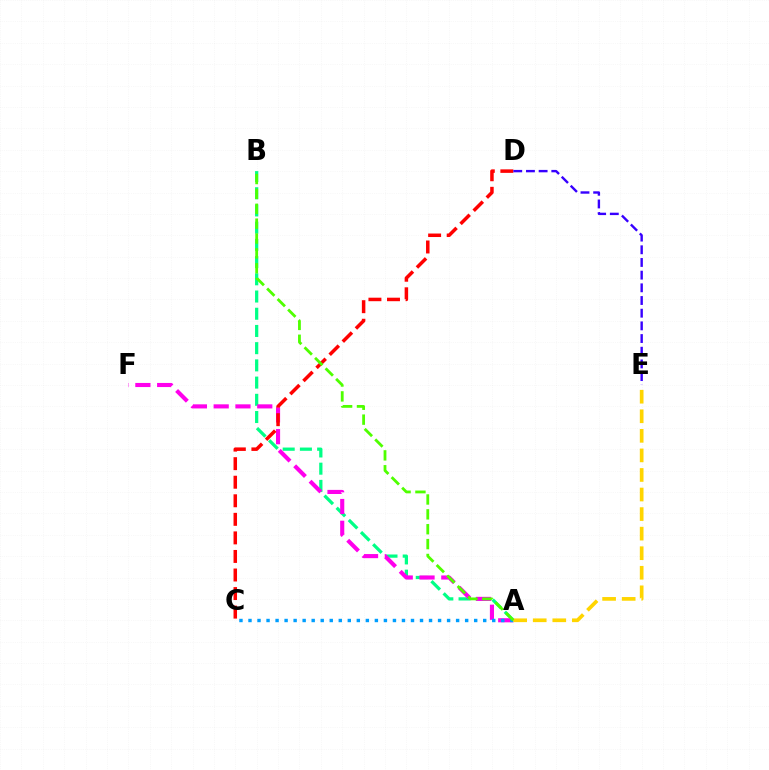{('A', 'B'): [{'color': '#00ff86', 'line_style': 'dashed', 'thickness': 2.34}, {'color': '#4fff00', 'line_style': 'dashed', 'thickness': 2.02}], ('A', 'F'): [{'color': '#ff00ed', 'line_style': 'dashed', 'thickness': 2.96}], ('A', 'C'): [{'color': '#009eff', 'line_style': 'dotted', 'thickness': 2.45}], ('C', 'D'): [{'color': '#ff0000', 'line_style': 'dashed', 'thickness': 2.52}], ('A', 'E'): [{'color': '#ffd500', 'line_style': 'dashed', 'thickness': 2.66}], ('D', 'E'): [{'color': '#3700ff', 'line_style': 'dashed', 'thickness': 1.72}]}